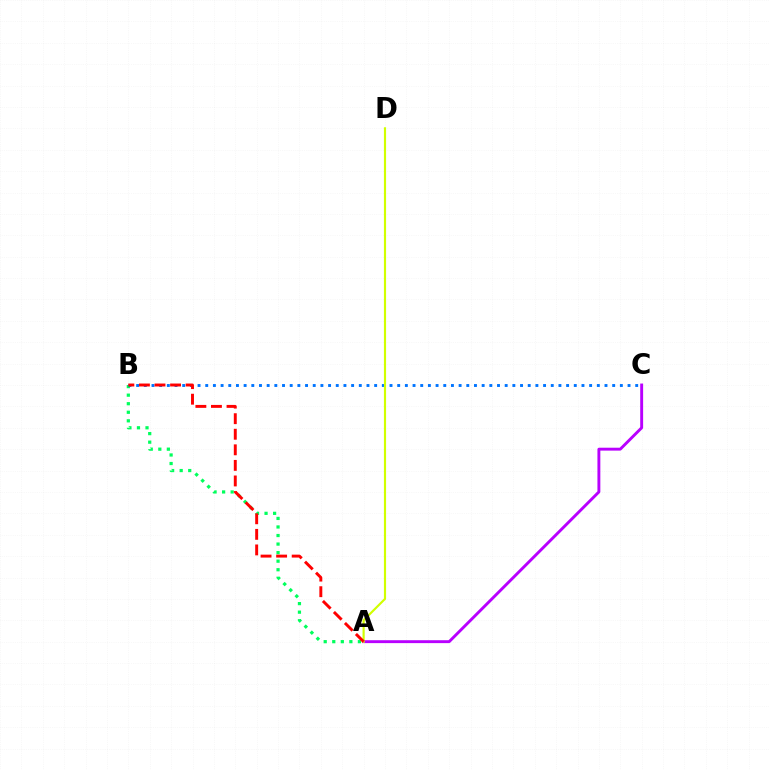{('A', 'B'): [{'color': '#00ff5c', 'line_style': 'dotted', 'thickness': 2.32}, {'color': '#ff0000', 'line_style': 'dashed', 'thickness': 2.11}], ('B', 'C'): [{'color': '#0074ff', 'line_style': 'dotted', 'thickness': 2.09}], ('A', 'C'): [{'color': '#b900ff', 'line_style': 'solid', 'thickness': 2.09}], ('A', 'D'): [{'color': '#d1ff00', 'line_style': 'solid', 'thickness': 1.55}]}